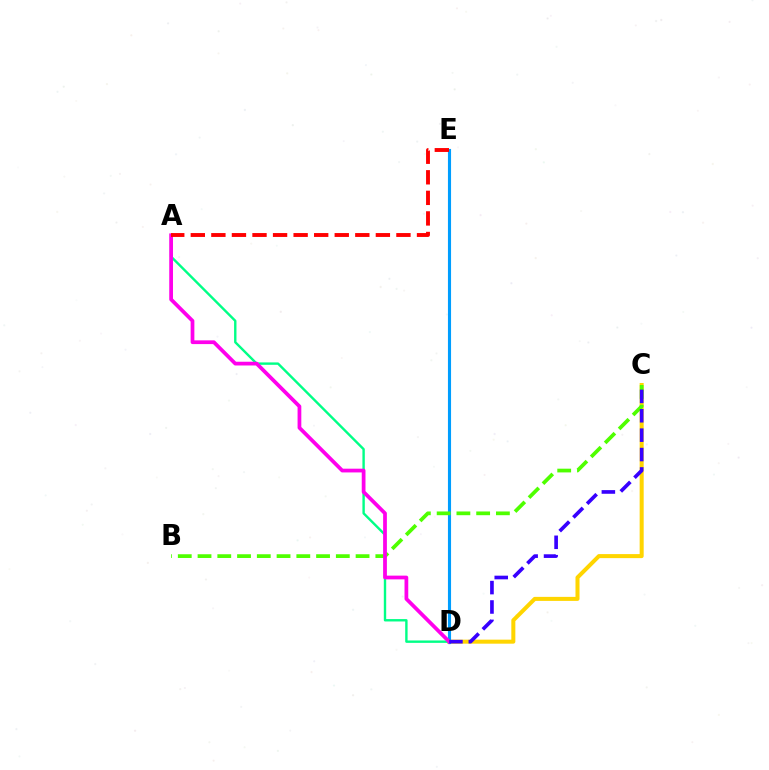{('C', 'D'): [{'color': '#ffd500', 'line_style': 'solid', 'thickness': 2.9}, {'color': '#3700ff', 'line_style': 'dashed', 'thickness': 2.63}], ('D', 'E'): [{'color': '#009eff', 'line_style': 'solid', 'thickness': 2.24}], ('B', 'C'): [{'color': '#4fff00', 'line_style': 'dashed', 'thickness': 2.68}], ('A', 'D'): [{'color': '#00ff86', 'line_style': 'solid', 'thickness': 1.72}, {'color': '#ff00ed', 'line_style': 'solid', 'thickness': 2.7}], ('A', 'E'): [{'color': '#ff0000', 'line_style': 'dashed', 'thickness': 2.79}]}